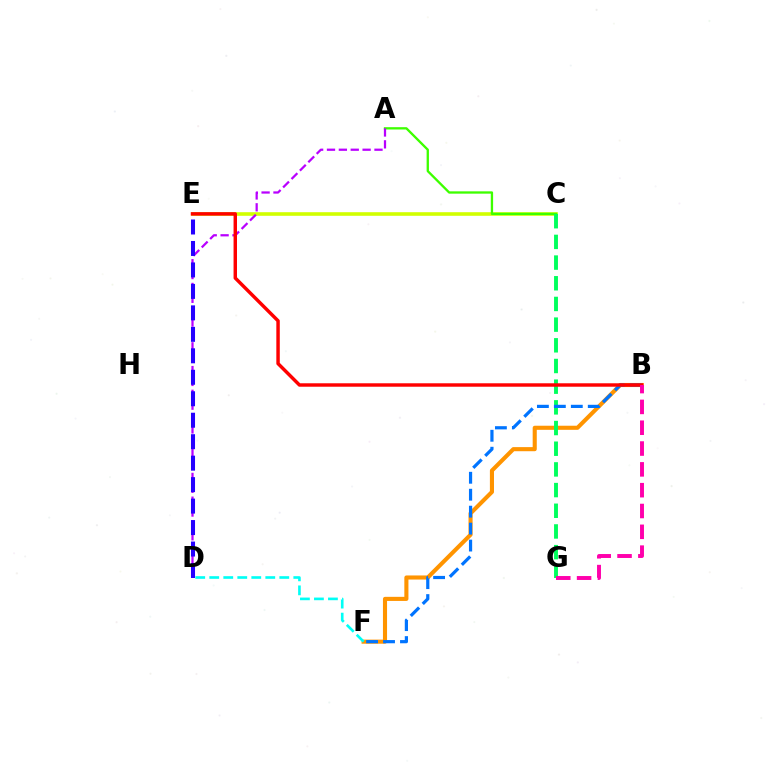{('C', 'E'): [{'color': '#d1ff00', 'line_style': 'solid', 'thickness': 2.59}], ('B', 'F'): [{'color': '#ff9400', 'line_style': 'solid', 'thickness': 2.95}, {'color': '#0074ff', 'line_style': 'dashed', 'thickness': 2.3}], ('A', 'C'): [{'color': '#3dff00', 'line_style': 'solid', 'thickness': 1.67}], ('A', 'D'): [{'color': '#b900ff', 'line_style': 'dashed', 'thickness': 1.61}], ('C', 'G'): [{'color': '#00ff5c', 'line_style': 'dashed', 'thickness': 2.81}], ('B', 'E'): [{'color': '#ff0000', 'line_style': 'solid', 'thickness': 2.48}], ('D', 'E'): [{'color': '#2500ff', 'line_style': 'dashed', 'thickness': 2.92}], ('B', 'G'): [{'color': '#ff00ac', 'line_style': 'dashed', 'thickness': 2.83}], ('D', 'F'): [{'color': '#00fff6', 'line_style': 'dashed', 'thickness': 1.9}]}